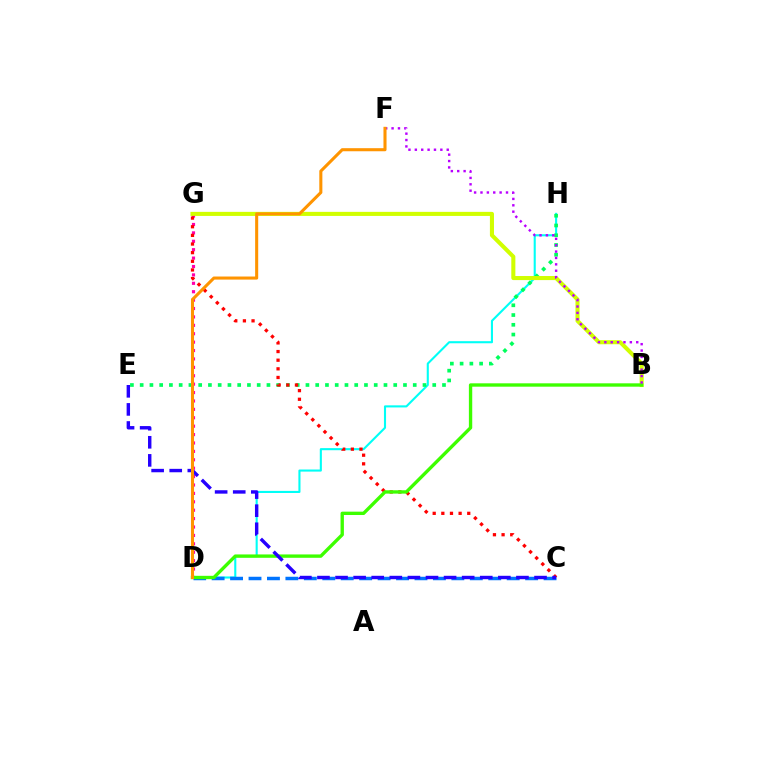{('D', 'H'): [{'color': '#00fff6', 'line_style': 'solid', 'thickness': 1.51}], ('E', 'H'): [{'color': '#00ff5c', 'line_style': 'dotted', 'thickness': 2.65}], ('D', 'G'): [{'color': '#ff00ac', 'line_style': 'dotted', 'thickness': 2.28}], ('C', 'D'): [{'color': '#0074ff', 'line_style': 'dashed', 'thickness': 2.51}], ('C', 'G'): [{'color': '#ff0000', 'line_style': 'dotted', 'thickness': 2.35}], ('B', 'G'): [{'color': '#d1ff00', 'line_style': 'solid', 'thickness': 2.93}], ('B', 'D'): [{'color': '#3dff00', 'line_style': 'solid', 'thickness': 2.42}], ('B', 'F'): [{'color': '#b900ff', 'line_style': 'dotted', 'thickness': 1.73}], ('C', 'E'): [{'color': '#2500ff', 'line_style': 'dashed', 'thickness': 2.46}], ('D', 'F'): [{'color': '#ff9400', 'line_style': 'solid', 'thickness': 2.21}]}